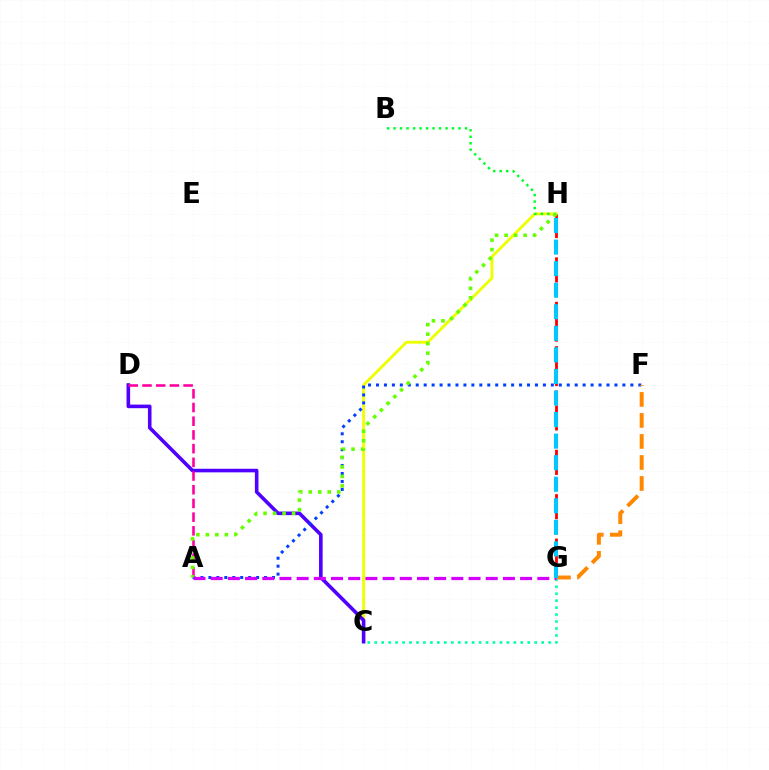{('C', 'H'): [{'color': '#eeff00', 'line_style': 'solid', 'thickness': 2.09}], ('C', 'D'): [{'color': '#4f00ff', 'line_style': 'solid', 'thickness': 2.58}], ('B', 'H'): [{'color': '#00ff27', 'line_style': 'dotted', 'thickness': 1.76}], ('G', 'H'): [{'color': '#ff0000', 'line_style': 'dashed', 'thickness': 2.01}, {'color': '#00c7ff', 'line_style': 'dashed', 'thickness': 2.93}], ('A', 'F'): [{'color': '#003fff', 'line_style': 'dotted', 'thickness': 2.16}], ('A', 'D'): [{'color': '#ff00a0', 'line_style': 'dashed', 'thickness': 1.86}], ('A', 'H'): [{'color': '#66ff00', 'line_style': 'dotted', 'thickness': 2.58}], ('F', 'G'): [{'color': '#ff8800', 'line_style': 'dashed', 'thickness': 2.86}], ('C', 'G'): [{'color': '#00ffaf', 'line_style': 'dotted', 'thickness': 1.89}], ('A', 'G'): [{'color': '#d600ff', 'line_style': 'dashed', 'thickness': 2.34}]}